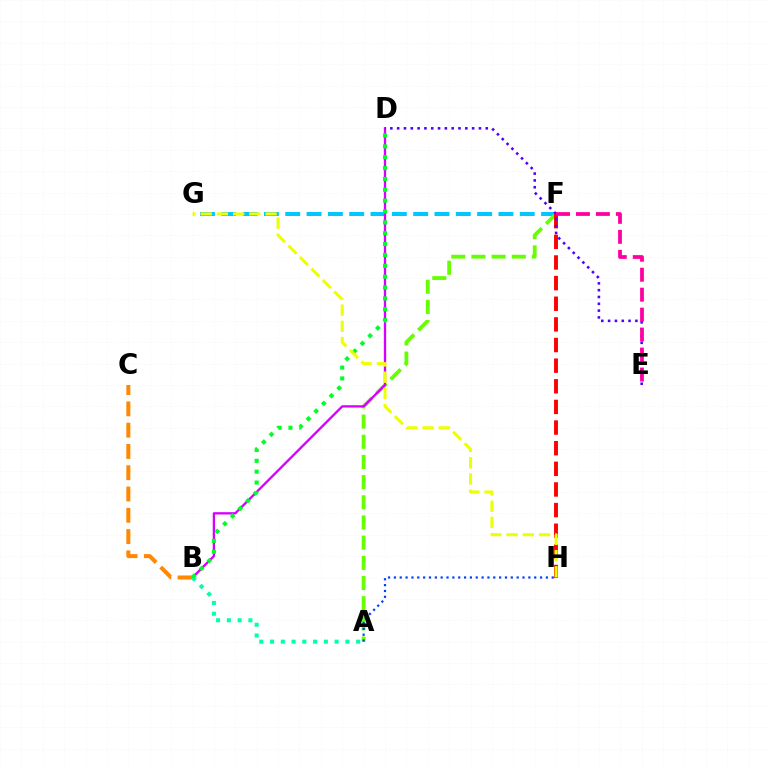{('F', 'G'): [{'color': '#00c7ff', 'line_style': 'dashed', 'thickness': 2.9}], ('A', 'F'): [{'color': '#66ff00', 'line_style': 'dashed', 'thickness': 2.74}], ('B', 'D'): [{'color': '#d600ff', 'line_style': 'solid', 'thickness': 1.67}, {'color': '#00ff27', 'line_style': 'dotted', 'thickness': 2.95}], ('A', 'H'): [{'color': '#003fff', 'line_style': 'dotted', 'thickness': 1.59}], ('B', 'C'): [{'color': '#ff8800', 'line_style': 'dashed', 'thickness': 2.89}], ('F', 'H'): [{'color': '#ff0000', 'line_style': 'dashed', 'thickness': 2.8}], ('A', 'B'): [{'color': '#00ffaf', 'line_style': 'dotted', 'thickness': 2.92}], ('D', 'E'): [{'color': '#4f00ff', 'line_style': 'dotted', 'thickness': 1.85}], ('E', 'F'): [{'color': '#ff00a0', 'line_style': 'dashed', 'thickness': 2.71}], ('G', 'H'): [{'color': '#eeff00', 'line_style': 'dashed', 'thickness': 2.2}]}